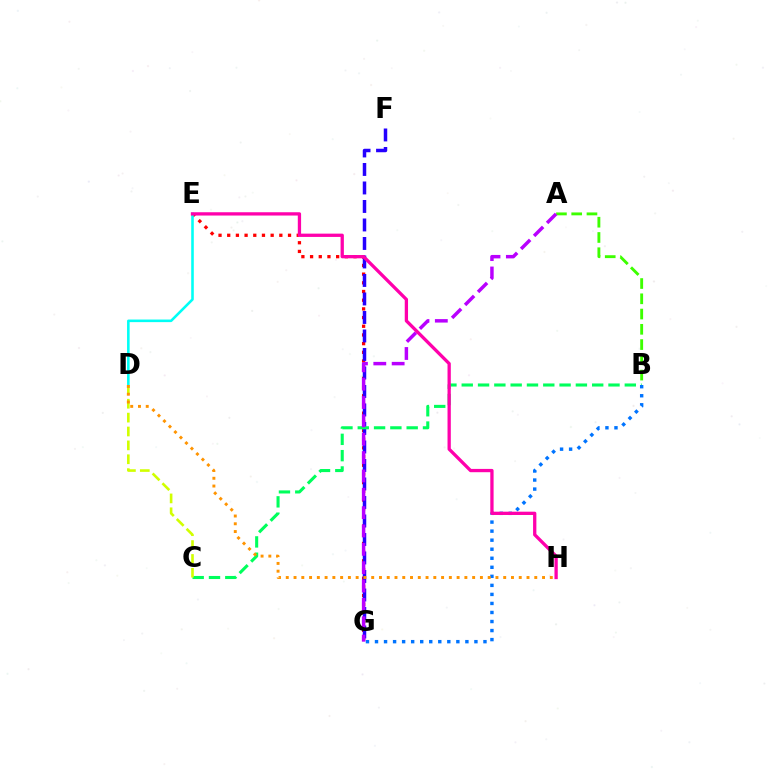{('E', 'G'): [{'color': '#ff0000', 'line_style': 'dotted', 'thickness': 2.36}], ('F', 'G'): [{'color': '#2500ff', 'line_style': 'dashed', 'thickness': 2.51}], ('D', 'E'): [{'color': '#00fff6', 'line_style': 'solid', 'thickness': 1.86}], ('B', 'C'): [{'color': '#00ff5c', 'line_style': 'dashed', 'thickness': 2.22}], ('B', 'G'): [{'color': '#0074ff', 'line_style': 'dotted', 'thickness': 2.46}], ('A', 'B'): [{'color': '#3dff00', 'line_style': 'dashed', 'thickness': 2.07}], ('A', 'G'): [{'color': '#b900ff', 'line_style': 'dashed', 'thickness': 2.49}], ('C', 'D'): [{'color': '#d1ff00', 'line_style': 'dashed', 'thickness': 1.89}], ('E', 'H'): [{'color': '#ff00ac', 'line_style': 'solid', 'thickness': 2.37}], ('D', 'H'): [{'color': '#ff9400', 'line_style': 'dotted', 'thickness': 2.11}]}